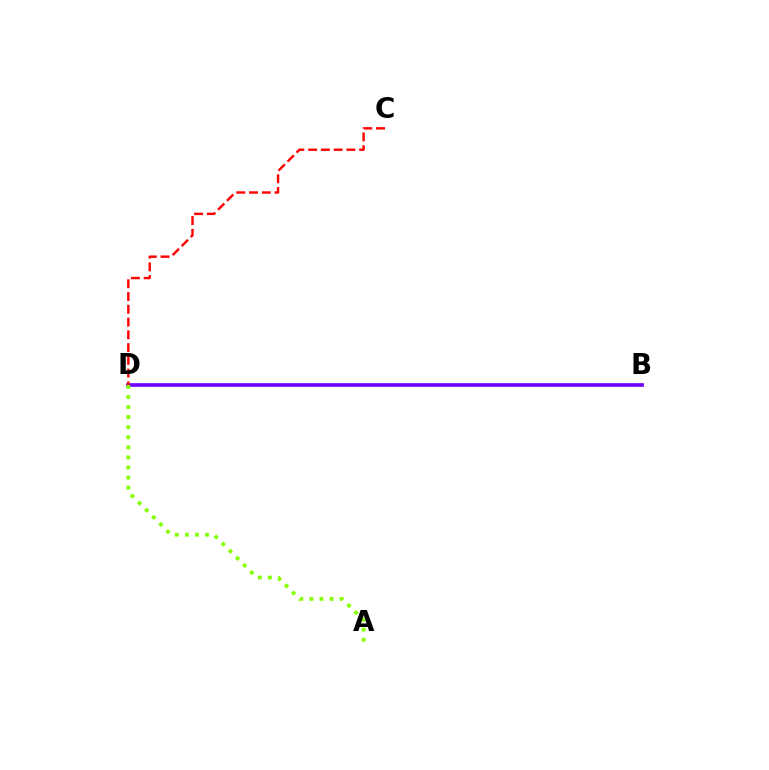{('B', 'D'): [{'color': '#00fff6', 'line_style': 'solid', 'thickness': 1.76}, {'color': '#7200ff', 'line_style': 'solid', 'thickness': 2.62}], ('A', 'D'): [{'color': '#84ff00', 'line_style': 'dotted', 'thickness': 2.74}], ('C', 'D'): [{'color': '#ff0000', 'line_style': 'dashed', 'thickness': 1.73}]}